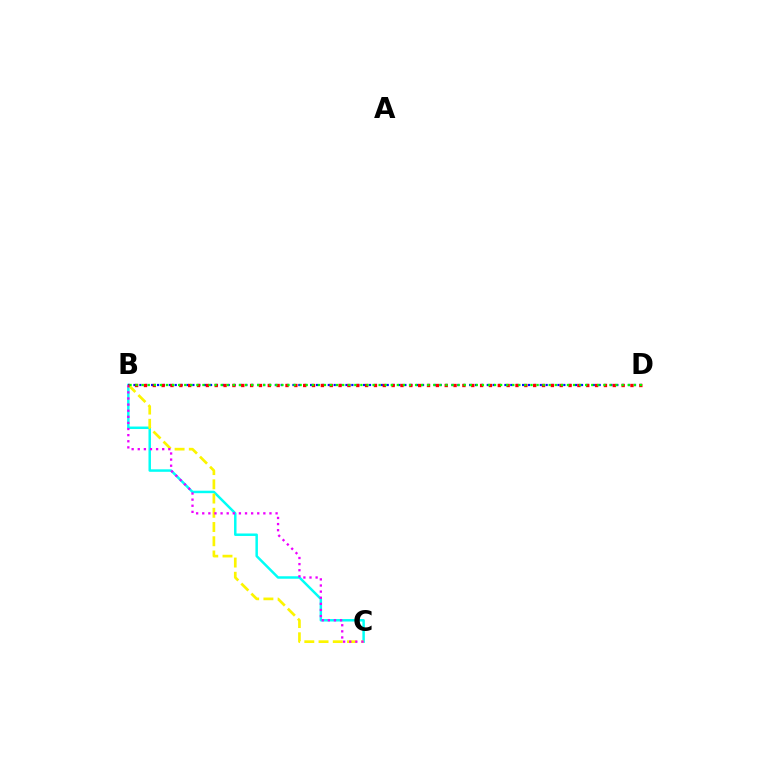{('B', 'C'): [{'color': '#00fff6', 'line_style': 'solid', 'thickness': 1.79}, {'color': '#fcf500', 'line_style': 'dashed', 'thickness': 1.93}, {'color': '#ee00ff', 'line_style': 'dotted', 'thickness': 1.66}], ('B', 'D'): [{'color': '#0010ff', 'line_style': 'dotted', 'thickness': 1.6}, {'color': '#ff0000', 'line_style': 'dotted', 'thickness': 2.4}, {'color': '#08ff00', 'line_style': 'dotted', 'thickness': 1.65}]}